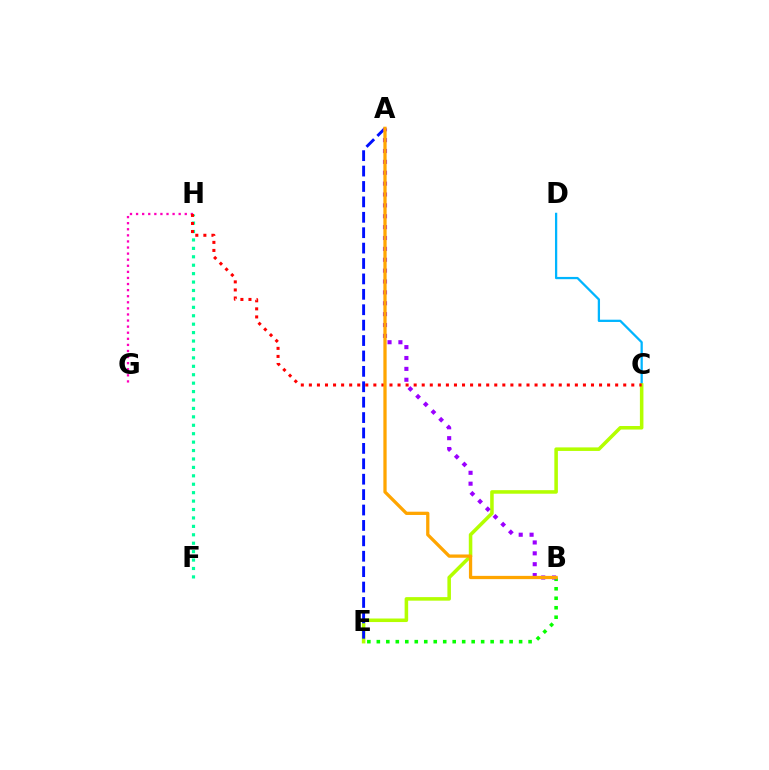{('C', 'D'): [{'color': '#00b5ff', 'line_style': 'solid', 'thickness': 1.63}], ('C', 'E'): [{'color': '#b3ff00', 'line_style': 'solid', 'thickness': 2.55}], ('B', 'E'): [{'color': '#08ff00', 'line_style': 'dotted', 'thickness': 2.58}], ('A', 'E'): [{'color': '#0010ff', 'line_style': 'dashed', 'thickness': 2.09}], ('F', 'H'): [{'color': '#00ff9d', 'line_style': 'dotted', 'thickness': 2.29}], ('A', 'B'): [{'color': '#9b00ff', 'line_style': 'dotted', 'thickness': 2.95}, {'color': '#ffa500', 'line_style': 'solid', 'thickness': 2.35}], ('G', 'H'): [{'color': '#ff00bd', 'line_style': 'dotted', 'thickness': 1.65}], ('C', 'H'): [{'color': '#ff0000', 'line_style': 'dotted', 'thickness': 2.19}]}